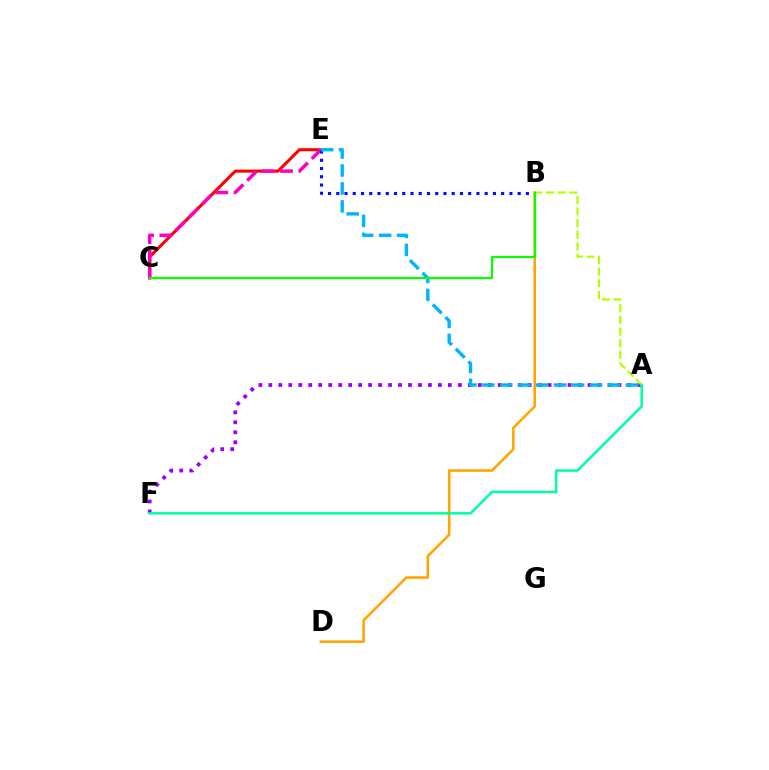{('A', 'F'): [{'color': '#9b00ff', 'line_style': 'dotted', 'thickness': 2.71}, {'color': '#00ff9d', 'line_style': 'solid', 'thickness': 1.82}], ('C', 'E'): [{'color': '#ff0000', 'line_style': 'solid', 'thickness': 2.21}, {'color': '#ff00bd', 'line_style': 'dashed', 'thickness': 2.5}], ('B', 'D'): [{'color': '#ffa500', 'line_style': 'solid', 'thickness': 1.85}], ('B', 'E'): [{'color': '#0010ff', 'line_style': 'dotted', 'thickness': 2.24}], ('A', 'E'): [{'color': '#00b5ff', 'line_style': 'dashed', 'thickness': 2.44}], ('A', 'B'): [{'color': '#b3ff00', 'line_style': 'dashed', 'thickness': 1.58}], ('B', 'C'): [{'color': '#08ff00', 'line_style': 'solid', 'thickness': 1.59}]}